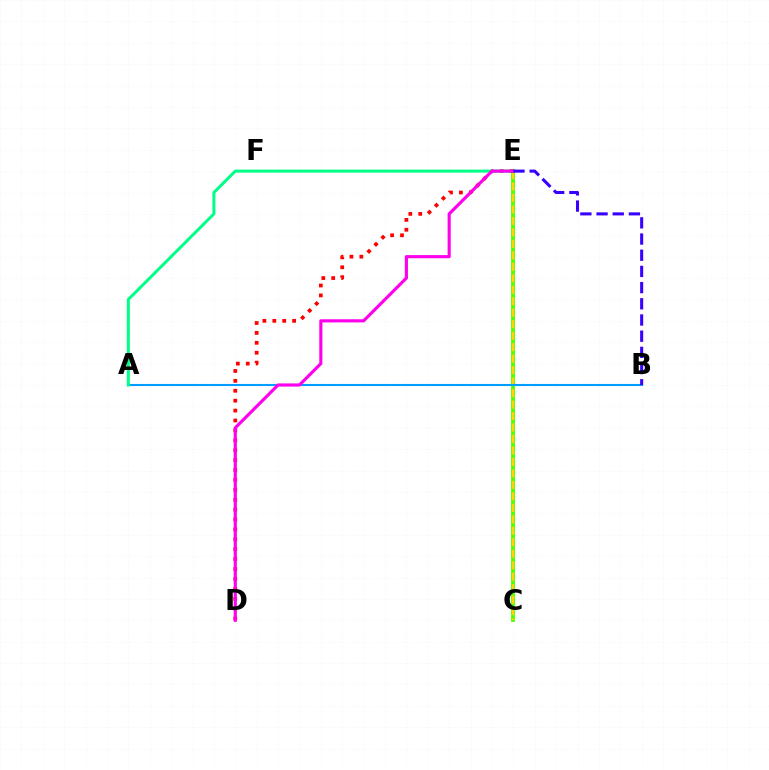{('C', 'E'): [{'color': '#4fff00', 'line_style': 'solid', 'thickness': 2.77}, {'color': '#ffd500', 'line_style': 'dashed', 'thickness': 1.56}], ('D', 'E'): [{'color': '#ff0000', 'line_style': 'dotted', 'thickness': 2.69}, {'color': '#ff00ed', 'line_style': 'solid', 'thickness': 2.26}], ('A', 'B'): [{'color': '#009eff', 'line_style': 'solid', 'thickness': 1.51}], ('A', 'E'): [{'color': '#00ff86', 'line_style': 'solid', 'thickness': 2.16}], ('B', 'E'): [{'color': '#3700ff', 'line_style': 'dashed', 'thickness': 2.2}]}